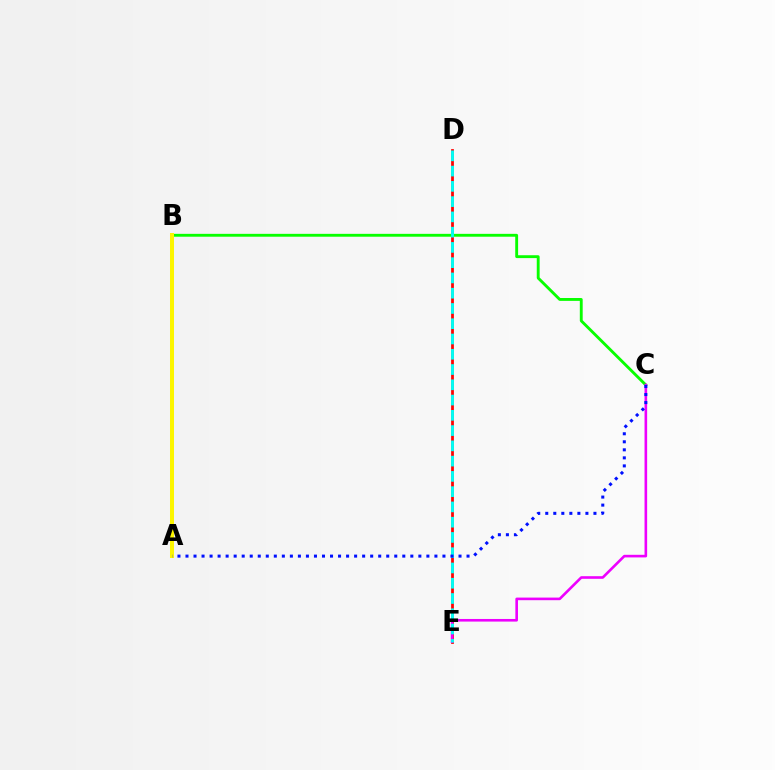{('D', 'E'): [{'color': '#ff0000', 'line_style': 'solid', 'thickness': 1.99}, {'color': '#00fff6', 'line_style': 'dashed', 'thickness': 2.07}], ('B', 'C'): [{'color': '#08ff00', 'line_style': 'solid', 'thickness': 2.07}], ('C', 'E'): [{'color': '#ee00ff', 'line_style': 'solid', 'thickness': 1.88}], ('A', 'B'): [{'color': '#fcf500', 'line_style': 'solid', 'thickness': 2.89}], ('A', 'C'): [{'color': '#0010ff', 'line_style': 'dotted', 'thickness': 2.18}]}